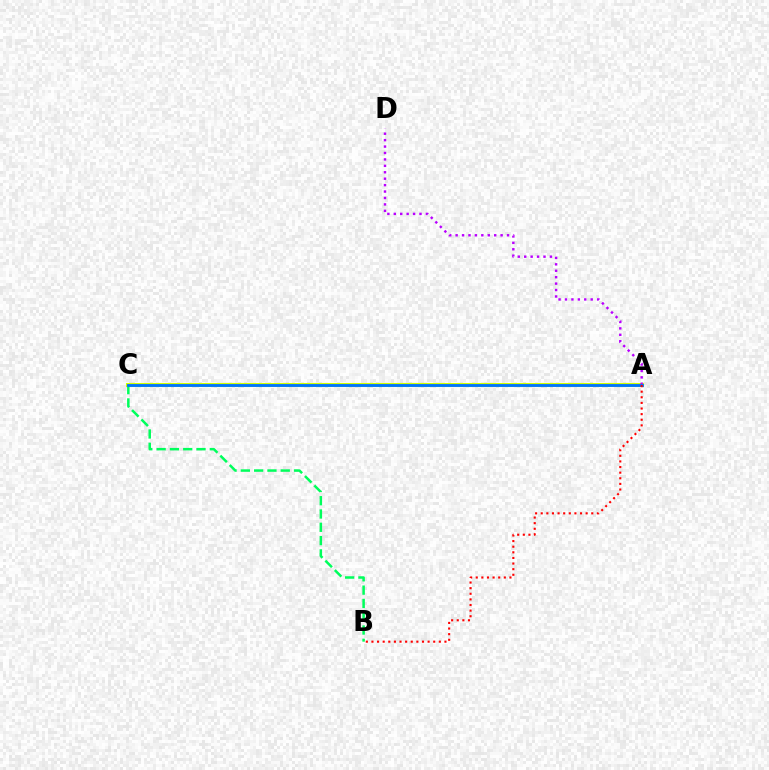{('A', 'C'): [{'color': '#d1ff00', 'line_style': 'solid', 'thickness': 2.92}, {'color': '#0074ff', 'line_style': 'solid', 'thickness': 2.05}], ('A', 'D'): [{'color': '#b900ff', 'line_style': 'dotted', 'thickness': 1.75}], ('B', 'C'): [{'color': '#00ff5c', 'line_style': 'dashed', 'thickness': 1.81}], ('A', 'B'): [{'color': '#ff0000', 'line_style': 'dotted', 'thickness': 1.53}]}